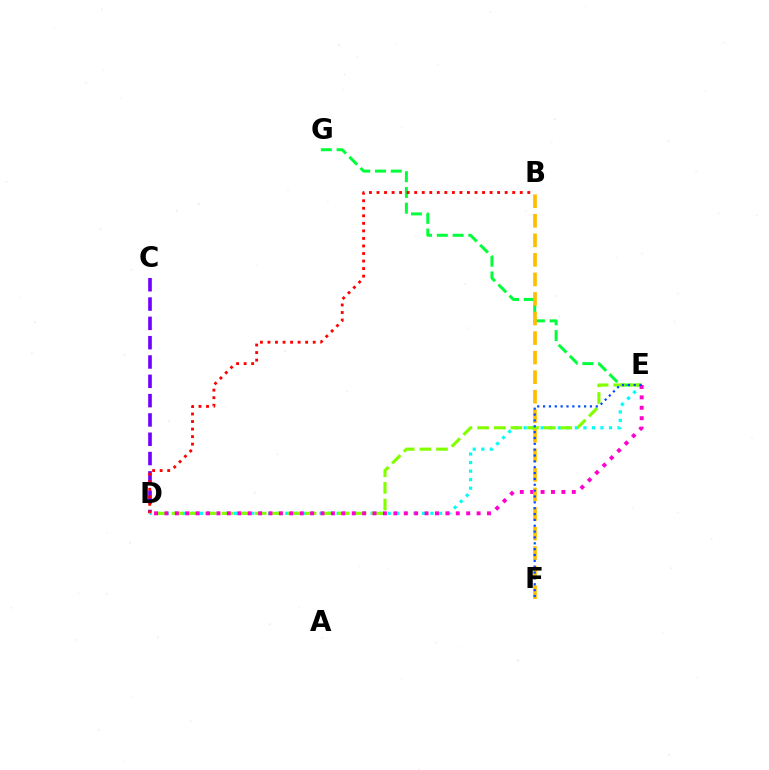{('E', 'G'): [{'color': '#00ff39', 'line_style': 'dashed', 'thickness': 2.14}], ('C', 'D'): [{'color': '#7200ff', 'line_style': 'dashed', 'thickness': 2.62}], ('D', 'E'): [{'color': '#00fff6', 'line_style': 'dotted', 'thickness': 2.32}, {'color': '#84ff00', 'line_style': 'dashed', 'thickness': 2.26}, {'color': '#ff00cf', 'line_style': 'dotted', 'thickness': 2.83}], ('B', 'D'): [{'color': '#ff0000', 'line_style': 'dotted', 'thickness': 2.05}], ('B', 'F'): [{'color': '#ffbd00', 'line_style': 'dashed', 'thickness': 2.66}], ('E', 'F'): [{'color': '#004bff', 'line_style': 'dotted', 'thickness': 1.59}]}